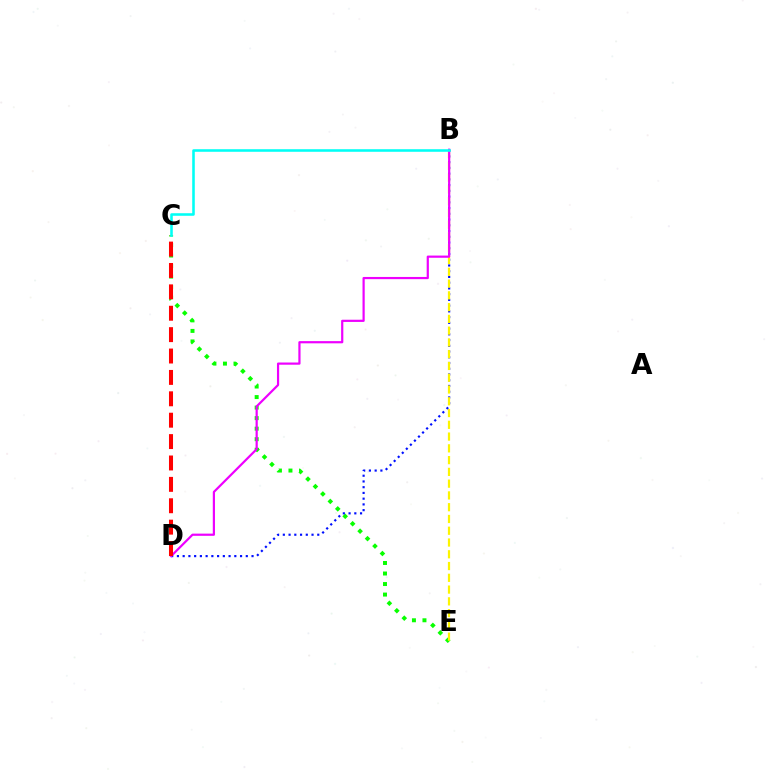{('C', 'E'): [{'color': '#08ff00', 'line_style': 'dotted', 'thickness': 2.86}], ('B', 'D'): [{'color': '#0010ff', 'line_style': 'dotted', 'thickness': 1.56}, {'color': '#ee00ff', 'line_style': 'solid', 'thickness': 1.58}], ('B', 'E'): [{'color': '#fcf500', 'line_style': 'dashed', 'thickness': 1.6}], ('C', 'D'): [{'color': '#ff0000', 'line_style': 'dashed', 'thickness': 2.91}], ('B', 'C'): [{'color': '#00fff6', 'line_style': 'solid', 'thickness': 1.85}]}